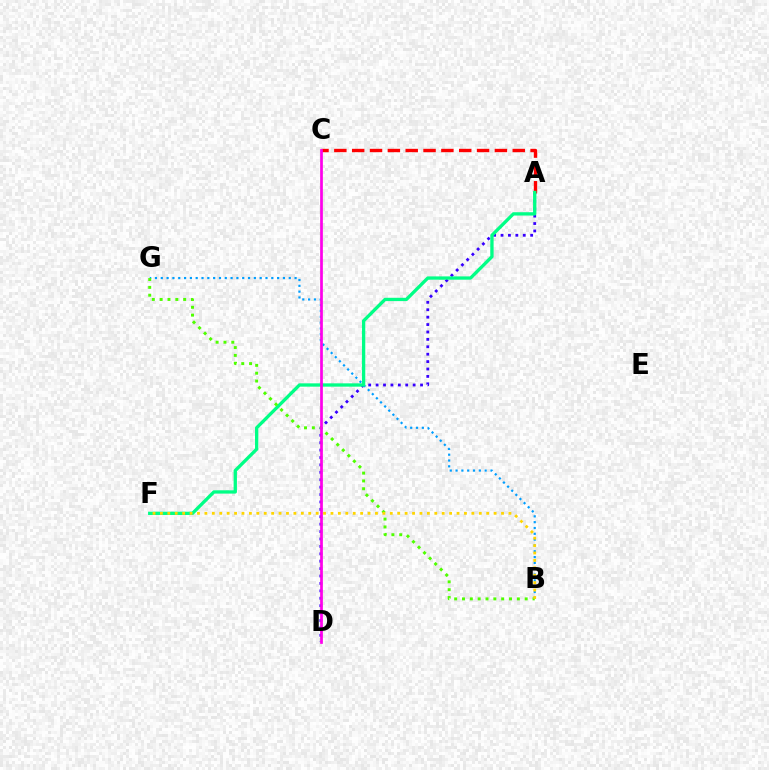{('A', 'C'): [{'color': '#ff0000', 'line_style': 'dashed', 'thickness': 2.42}], ('A', 'D'): [{'color': '#3700ff', 'line_style': 'dotted', 'thickness': 2.01}], ('B', 'G'): [{'color': '#009eff', 'line_style': 'dotted', 'thickness': 1.58}, {'color': '#4fff00', 'line_style': 'dotted', 'thickness': 2.13}], ('A', 'F'): [{'color': '#00ff86', 'line_style': 'solid', 'thickness': 2.39}], ('C', 'D'): [{'color': '#ff00ed', 'line_style': 'solid', 'thickness': 1.96}], ('B', 'F'): [{'color': '#ffd500', 'line_style': 'dotted', 'thickness': 2.01}]}